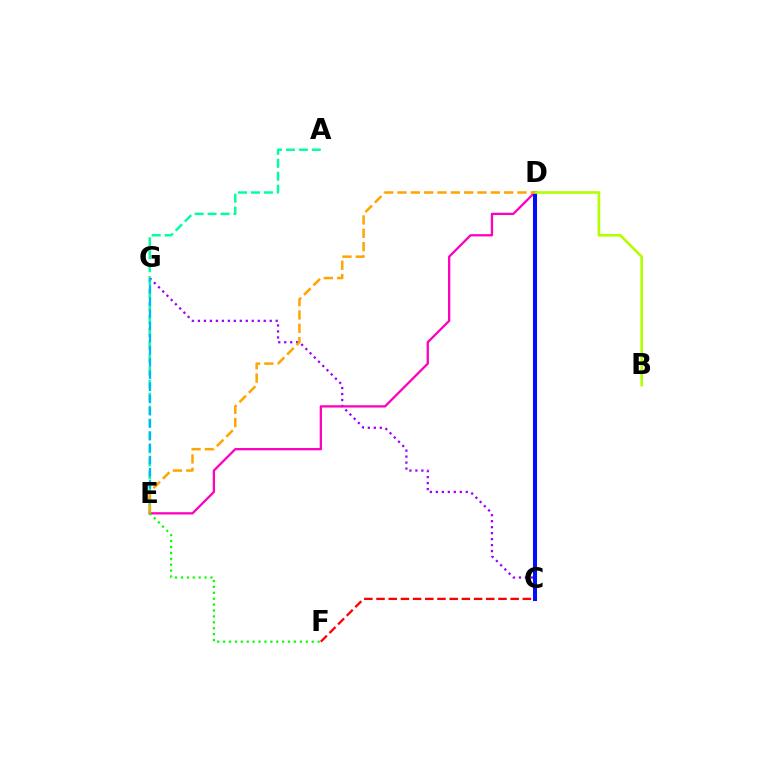{('C', 'G'): [{'color': '#9b00ff', 'line_style': 'dotted', 'thickness': 1.63}], ('A', 'E'): [{'color': '#00ff9d', 'line_style': 'dashed', 'thickness': 1.76}], ('C', 'F'): [{'color': '#ff0000', 'line_style': 'dashed', 'thickness': 1.66}], ('D', 'E'): [{'color': '#ff00bd', 'line_style': 'solid', 'thickness': 1.65}, {'color': '#ffa500', 'line_style': 'dashed', 'thickness': 1.81}], ('C', 'D'): [{'color': '#0010ff', 'line_style': 'solid', 'thickness': 2.91}], ('E', 'F'): [{'color': '#08ff00', 'line_style': 'dotted', 'thickness': 1.61}], ('E', 'G'): [{'color': '#00b5ff', 'line_style': 'dashed', 'thickness': 1.66}], ('B', 'D'): [{'color': '#b3ff00', 'line_style': 'solid', 'thickness': 1.92}]}